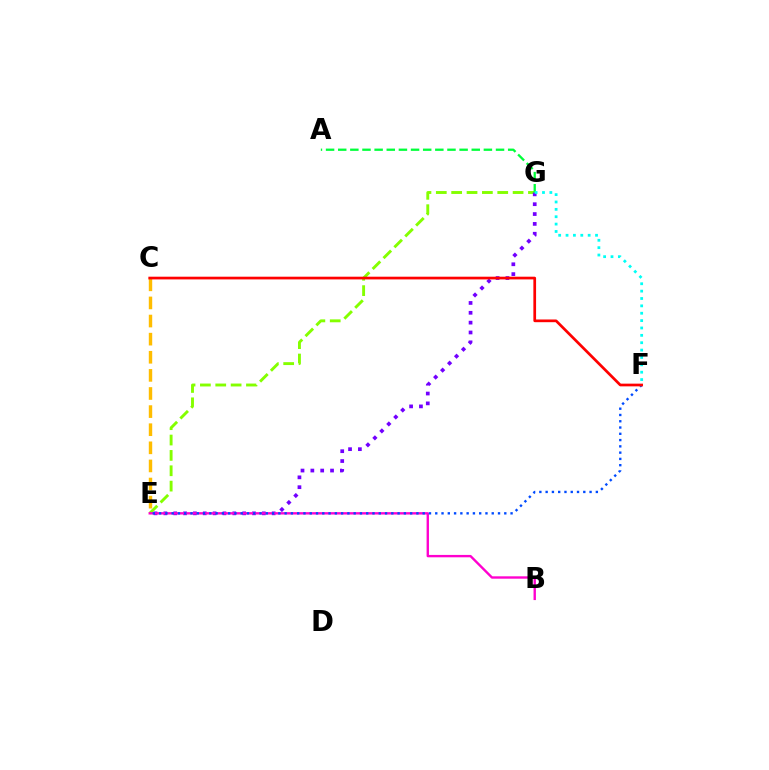{('E', 'G'): [{'color': '#84ff00', 'line_style': 'dashed', 'thickness': 2.09}, {'color': '#7200ff', 'line_style': 'dotted', 'thickness': 2.68}], ('A', 'G'): [{'color': '#00ff39', 'line_style': 'dashed', 'thickness': 1.65}], ('B', 'E'): [{'color': '#ff00cf', 'line_style': 'solid', 'thickness': 1.71}], ('F', 'G'): [{'color': '#00fff6', 'line_style': 'dotted', 'thickness': 2.0}], ('C', 'E'): [{'color': '#ffbd00', 'line_style': 'dashed', 'thickness': 2.46}], ('E', 'F'): [{'color': '#004bff', 'line_style': 'dotted', 'thickness': 1.71}], ('C', 'F'): [{'color': '#ff0000', 'line_style': 'solid', 'thickness': 1.95}]}